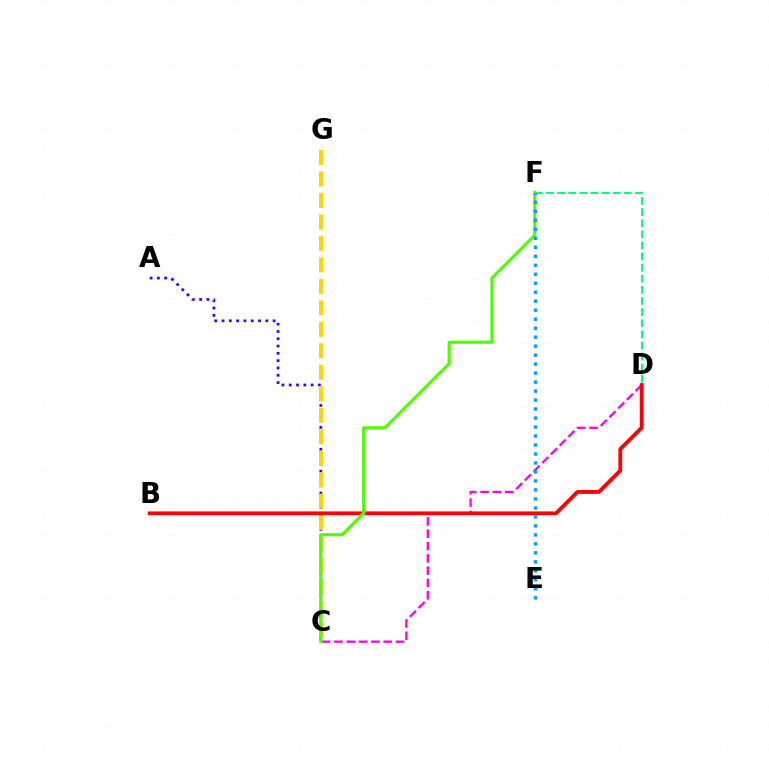{('C', 'D'): [{'color': '#ff00ed', 'line_style': 'dashed', 'thickness': 1.67}], ('A', 'C'): [{'color': '#3700ff', 'line_style': 'dotted', 'thickness': 1.98}], ('C', 'G'): [{'color': '#ffd500', 'line_style': 'dashed', 'thickness': 2.92}], ('D', 'F'): [{'color': '#00ff86', 'line_style': 'dashed', 'thickness': 1.51}], ('B', 'D'): [{'color': '#ff0000', 'line_style': 'solid', 'thickness': 2.76}], ('C', 'F'): [{'color': '#4fff00', 'line_style': 'solid', 'thickness': 2.25}], ('E', 'F'): [{'color': '#009eff', 'line_style': 'dotted', 'thickness': 2.44}]}